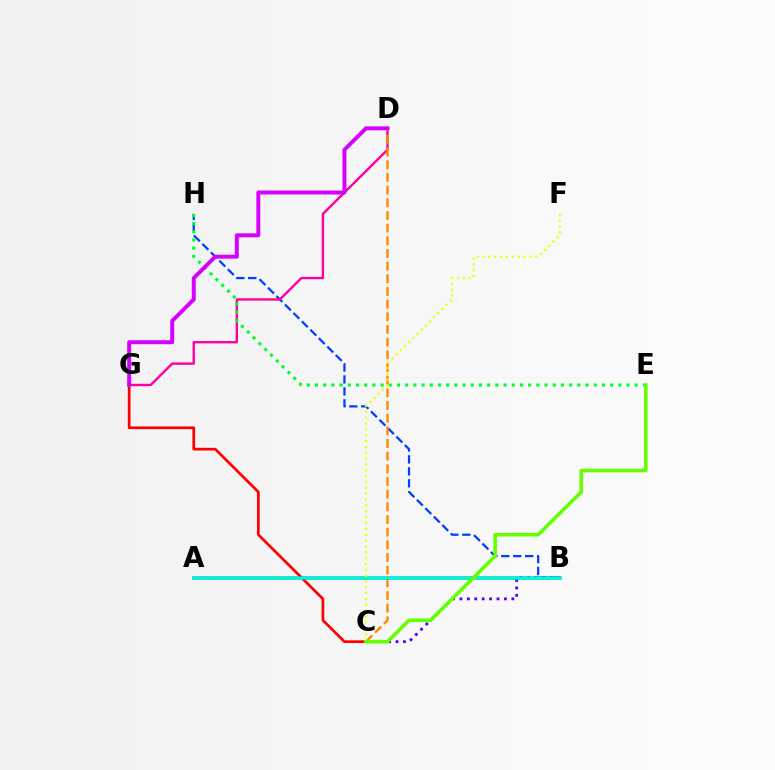{('B', 'C'): [{'color': '#4f00ff', 'line_style': 'dotted', 'thickness': 2.01}], ('B', 'H'): [{'color': '#003fff', 'line_style': 'dashed', 'thickness': 1.62}], ('D', 'G'): [{'color': '#ff00a0', 'line_style': 'solid', 'thickness': 1.72}, {'color': '#d600ff', 'line_style': 'solid', 'thickness': 2.84}], ('C', 'D'): [{'color': '#ff8800', 'line_style': 'dashed', 'thickness': 1.72}], ('E', 'H'): [{'color': '#00ff27', 'line_style': 'dotted', 'thickness': 2.23}], ('C', 'G'): [{'color': '#ff0000', 'line_style': 'solid', 'thickness': 1.94}], ('A', 'B'): [{'color': '#00c7ff', 'line_style': 'solid', 'thickness': 2.56}, {'color': '#00ffaf', 'line_style': 'solid', 'thickness': 1.55}], ('C', 'F'): [{'color': '#eeff00', 'line_style': 'dotted', 'thickness': 1.59}], ('C', 'E'): [{'color': '#66ff00', 'line_style': 'solid', 'thickness': 2.58}]}